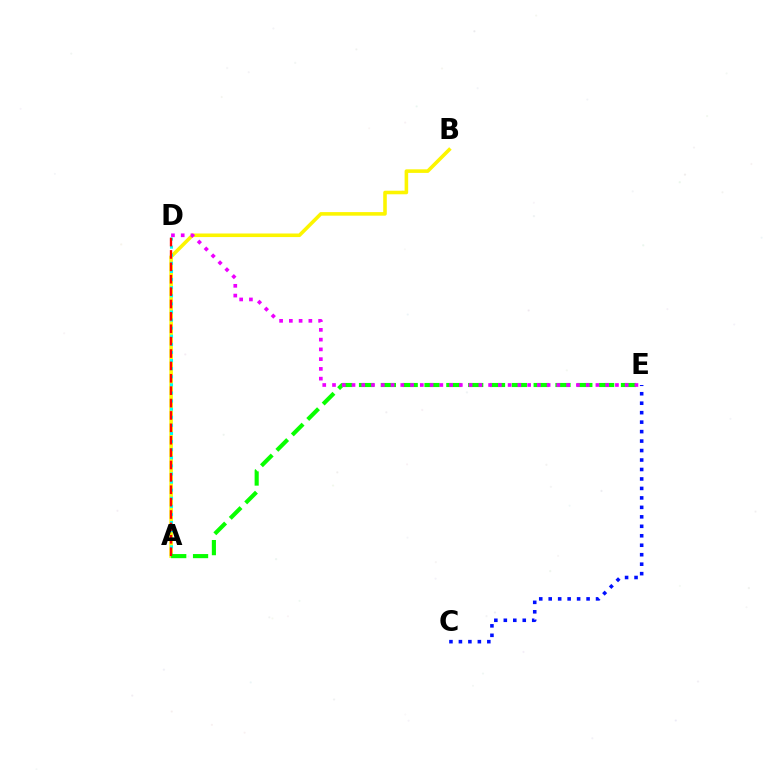{('A', 'B'): [{'color': '#fcf500', 'line_style': 'solid', 'thickness': 2.57}], ('A', 'D'): [{'color': '#00fff6', 'line_style': 'dotted', 'thickness': 2.2}, {'color': '#ff0000', 'line_style': 'dashed', 'thickness': 1.68}], ('C', 'E'): [{'color': '#0010ff', 'line_style': 'dotted', 'thickness': 2.57}], ('A', 'E'): [{'color': '#08ff00', 'line_style': 'dashed', 'thickness': 2.97}], ('D', 'E'): [{'color': '#ee00ff', 'line_style': 'dotted', 'thickness': 2.65}]}